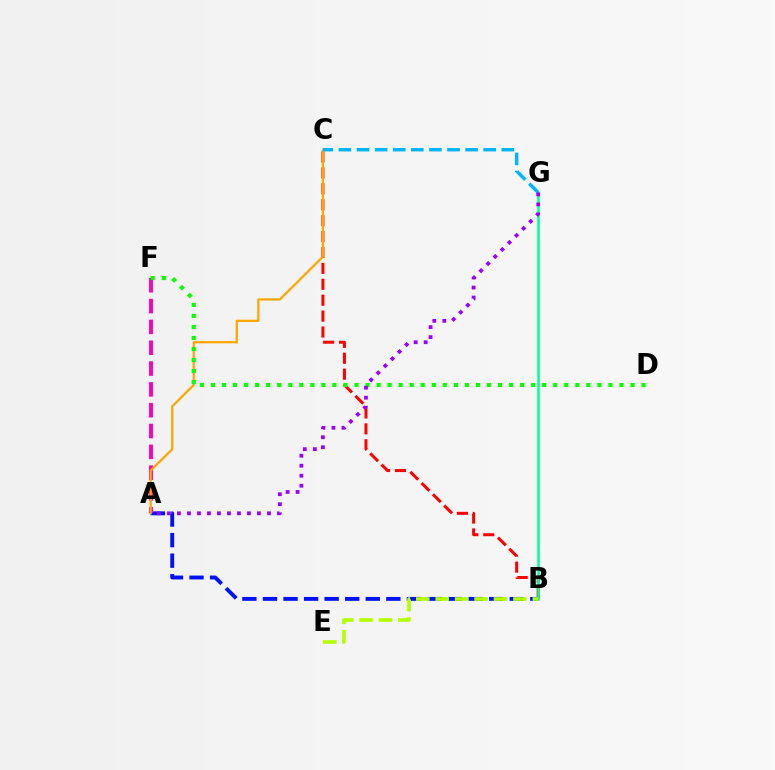{('A', 'B'): [{'color': '#0010ff', 'line_style': 'dashed', 'thickness': 2.79}], ('B', 'C'): [{'color': '#ff0000', 'line_style': 'dashed', 'thickness': 2.16}], ('A', 'F'): [{'color': '#ff00bd', 'line_style': 'dashed', 'thickness': 2.83}], ('A', 'C'): [{'color': '#ffa500', 'line_style': 'solid', 'thickness': 1.61}], ('B', 'G'): [{'color': '#00ff9d', 'line_style': 'solid', 'thickness': 1.81}], ('B', 'E'): [{'color': '#b3ff00', 'line_style': 'dashed', 'thickness': 2.64}], ('D', 'F'): [{'color': '#08ff00', 'line_style': 'dotted', 'thickness': 3.0}], ('C', 'G'): [{'color': '#00b5ff', 'line_style': 'dashed', 'thickness': 2.46}], ('A', 'G'): [{'color': '#9b00ff', 'line_style': 'dotted', 'thickness': 2.72}]}